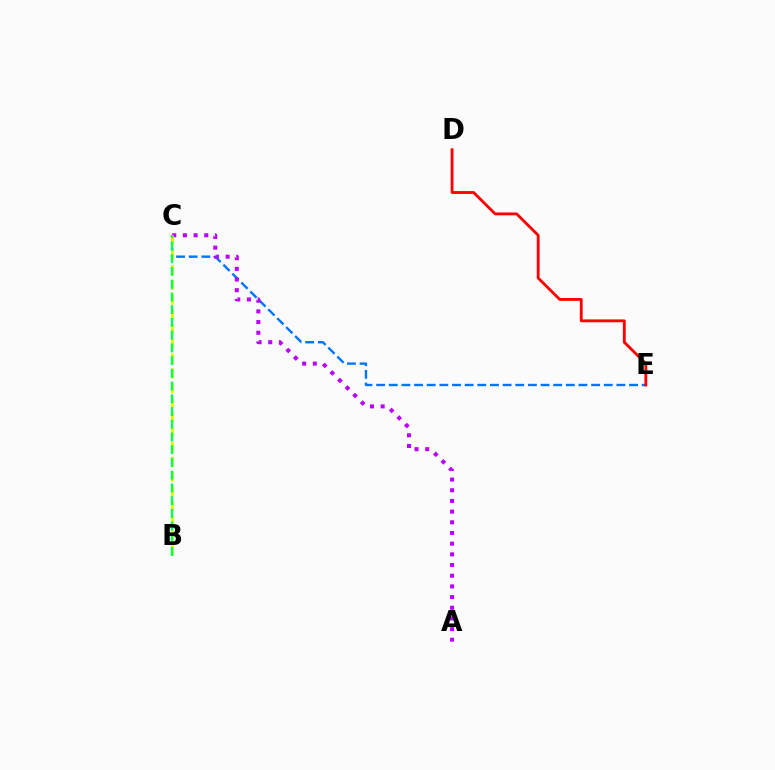{('C', 'E'): [{'color': '#0074ff', 'line_style': 'dashed', 'thickness': 1.72}], ('A', 'C'): [{'color': '#b900ff', 'line_style': 'dotted', 'thickness': 2.9}], ('B', 'C'): [{'color': '#d1ff00', 'line_style': 'dashed', 'thickness': 2.0}, {'color': '#00ff5c', 'line_style': 'dashed', 'thickness': 1.73}], ('D', 'E'): [{'color': '#ff0000', 'line_style': 'solid', 'thickness': 2.05}]}